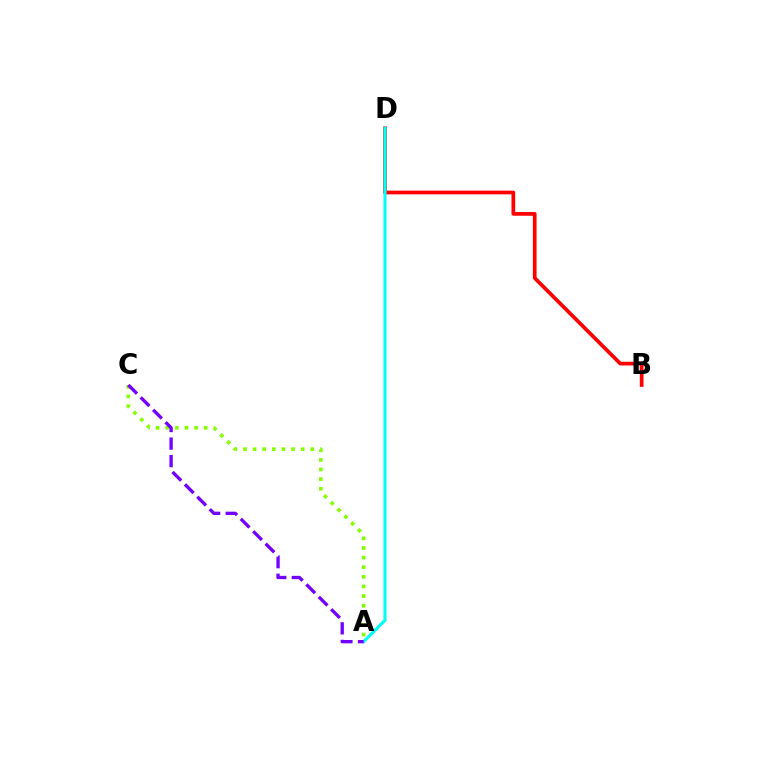{('B', 'D'): [{'color': '#ff0000', 'line_style': 'solid', 'thickness': 2.67}], ('A', 'C'): [{'color': '#84ff00', 'line_style': 'dotted', 'thickness': 2.61}, {'color': '#7200ff', 'line_style': 'dashed', 'thickness': 2.38}], ('A', 'D'): [{'color': '#00fff6', 'line_style': 'solid', 'thickness': 2.24}]}